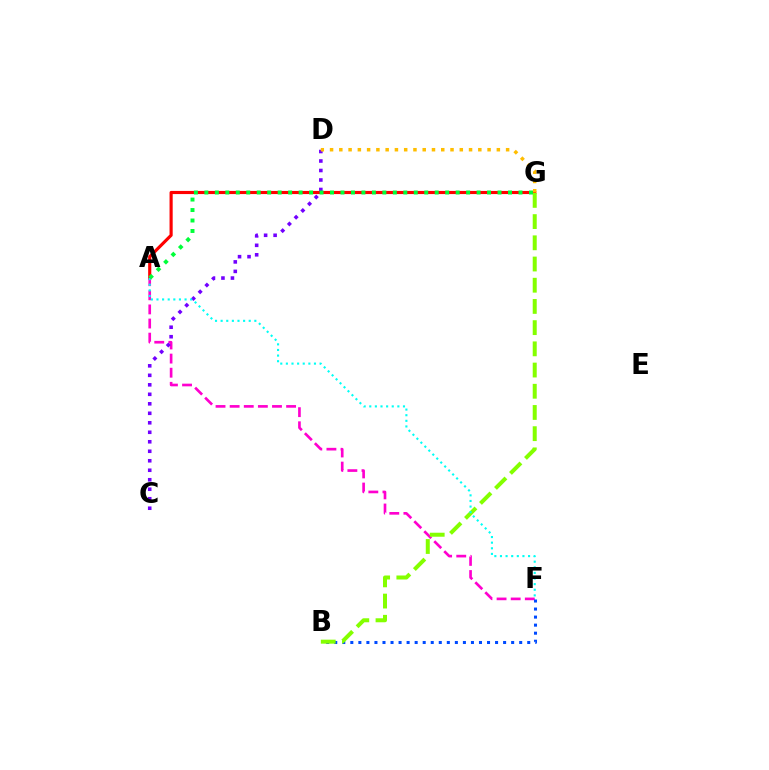{('A', 'G'): [{'color': '#ff0000', 'line_style': 'solid', 'thickness': 2.26}, {'color': '#00ff39', 'line_style': 'dotted', 'thickness': 2.84}], ('A', 'F'): [{'color': '#ff00cf', 'line_style': 'dashed', 'thickness': 1.92}, {'color': '#00fff6', 'line_style': 'dotted', 'thickness': 1.53}], ('C', 'D'): [{'color': '#7200ff', 'line_style': 'dotted', 'thickness': 2.58}], ('B', 'F'): [{'color': '#004bff', 'line_style': 'dotted', 'thickness': 2.18}], ('D', 'G'): [{'color': '#ffbd00', 'line_style': 'dotted', 'thickness': 2.52}], ('B', 'G'): [{'color': '#84ff00', 'line_style': 'dashed', 'thickness': 2.88}]}